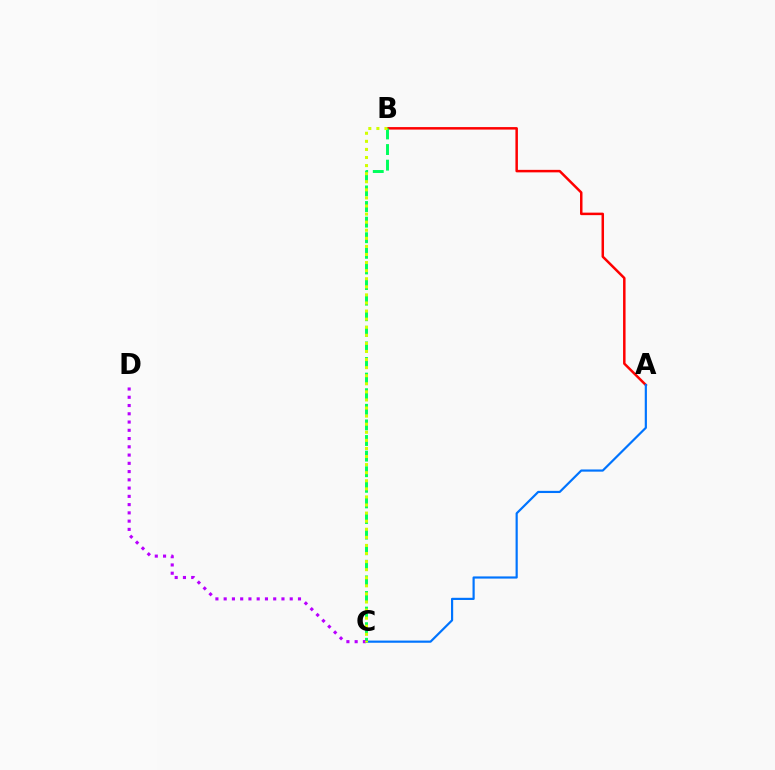{('A', 'B'): [{'color': '#ff0000', 'line_style': 'solid', 'thickness': 1.8}], ('A', 'C'): [{'color': '#0074ff', 'line_style': 'solid', 'thickness': 1.57}], ('B', 'C'): [{'color': '#00ff5c', 'line_style': 'dashed', 'thickness': 2.12}, {'color': '#d1ff00', 'line_style': 'dotted', 'thickness': 2.2}], ('C', 'D'): [{'color': '#b900ff', 'line_style': 'dotted', 'thickness': 2.24}]}